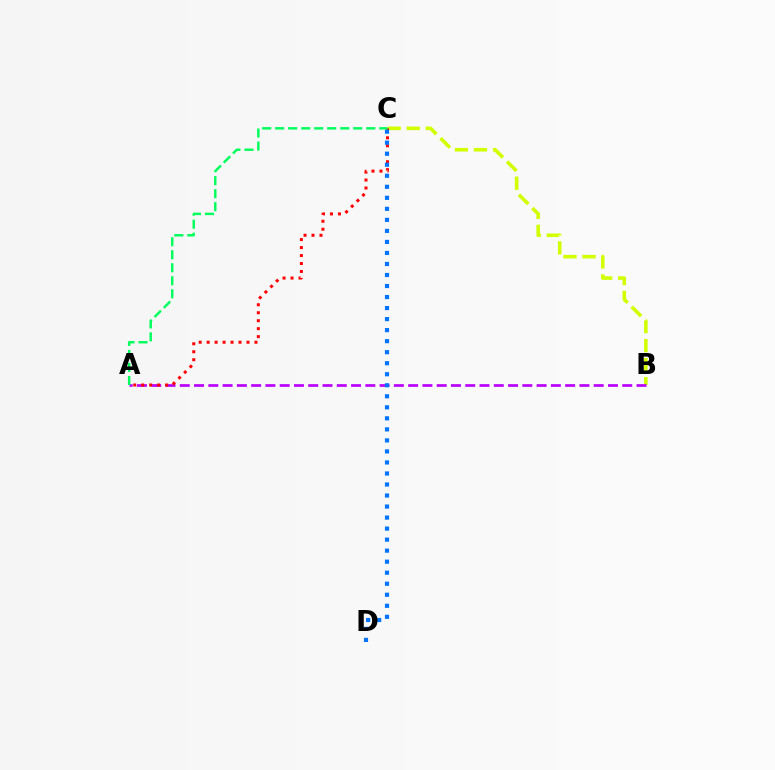{('B', 'C'): [{'color': '#d1ff00', 'line_style': 'dashed', 'thickness': 2.59}], ('A', 'B'): [{'color': '#b900ff', 'line_style': 'dashed', 'thickness': 1.94}], ('A', 'C'): [{'color': '#ff0000', 'line_style': 'dotted', 'thickness': 2.17}, {'color': '#00ff5c', 'line_style': 'dashed', 'thickness': 1.77}], ('C', 'D'): [{'color': '#0074ff', 'line_style': 'dotted', 'thickness': 3.0}]}